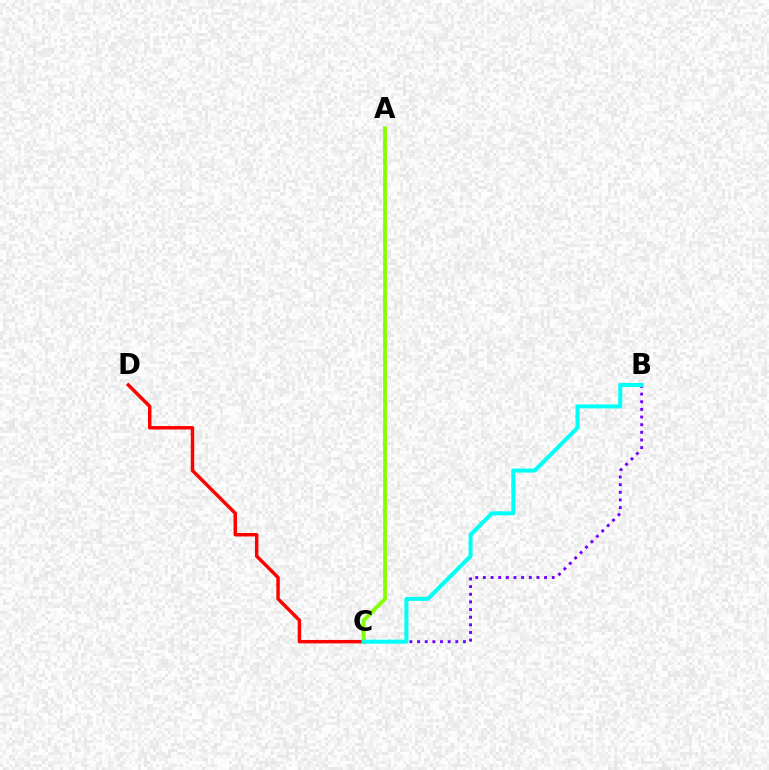{('C', 'D'): [{'color': '#ff0000', 'line_style': 'solid', 'thickness': 2.48}], ('A', 'C'): [{'color': '#84ff00', 'line_style': 'solid', 'thickness': 2.73}], ('B', 'C'): [{'color': '#7200ff', 'line_style': 'dotted', 'thickness': 2.08}, {'color': '#00fff6', 'line_style': 'solid', 'thickness': 2.89}]}